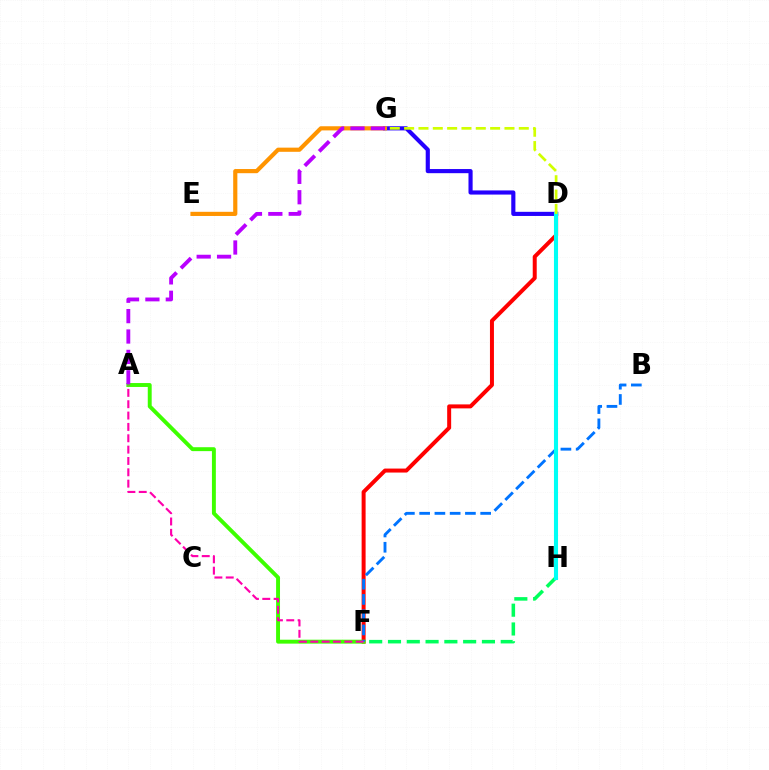{('D', 'G'): [{'color': '#2500ff', 'line_style': 'solid', 'thickness': 2.98}, {'color': '#d1ff00', 'line_style': 'dashed', 'thickness': 1.95}], ('D', 'F'): [{'color': '#ff0000', 'line_style': 'solid', 'thickness': 2.87}], ('A', 'F'): [{'color': '#3dff00', 'line_style': 'solid', 'thickness': 2.82}, {'color': '#ff00ac', 'line_style': 'dashed', 'thickness': 1.54}], ('F', 'H'): [{'color': '#00ff5c', 'line_style': 'dashed', 'thickness': 2.55}], ('B', 'F'): [{'color': '#0074ff', 'line_style': 'dashed', 'thickness': 2.07}], ('D', 'H'): [{'color': '#00fff6', 'line_style': 'solid', 'thickness': 2.93}], ('E', 'G'): [{'color': '#ff9400', 'line_style': 'solid', 'thickness': 3.0}], ('A', 'G'): [{'color': '#b900ff', 'line_style': 'dashed', 'thickness': 2.77}]}